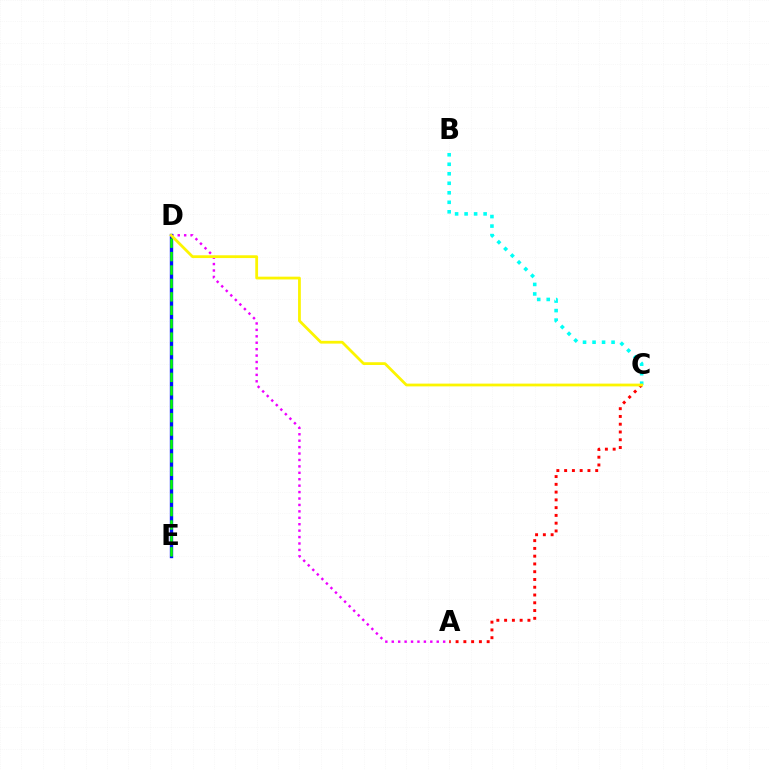{('A', 'D'): [{'color': '#ee00ff', 'line_style': 'dotted', 'thickness': 1.75}], ('D', 'E'): [{'color': '#0010ff', 'line_style': 'solid', 'thickness': 2.42}, {'color': '#08ff00', 'line_style': 'dashed', 'thickness': 1.82}], ('B', 'C'): [{'color': '#00fff6', 'line_style': 'dotted', 'thickness': 2.58}], ('A', 'C'): [{'color': '#ff0000', 'line_style': 'dotted', 'thickness': 2.11}], ('C', 'D'): [{'color': '#fcf500', 'line_style': 'solid', 'thickness': 2.0}]}